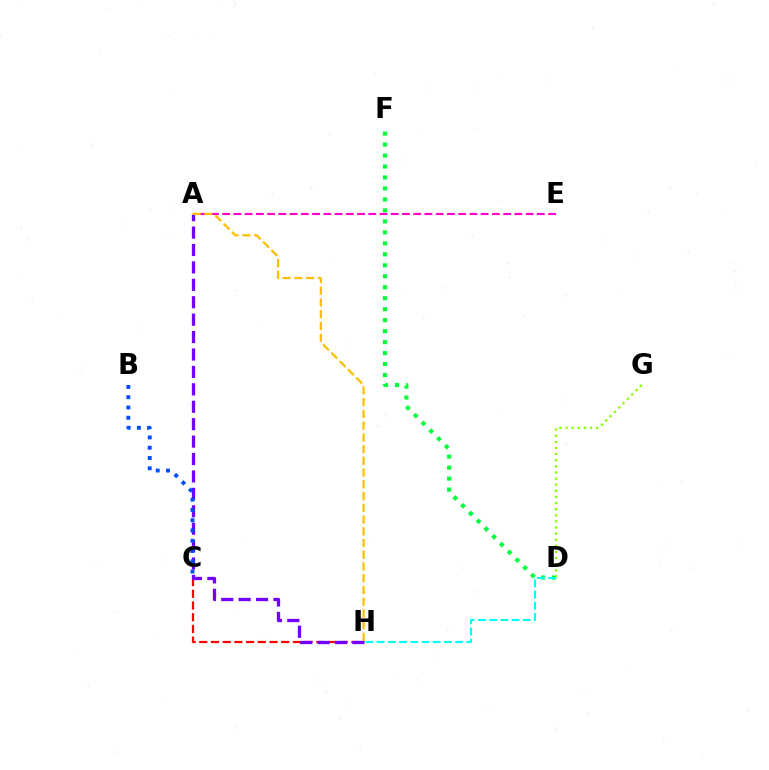{('C', 'H'): [{'color': '#ff0000', 'line_style': 'dashed', 'thickness': 1.59}], ('D', 'F'): [{'color': '#00ff39', 'line_style': 'dotted', 'thickness': 2.98}], ('A', 'E'): [{'color': '#ff00cf', 'line_style': 'dashed', 'thickness': 1.53}], ('A', 'H'): [{'color': '#7200ff', 'line_style': 'dashed', 'thickness': 2.37}, {'color': '#ffbd00', 'line_style': 'dashed', 'thickness': 1.59}], ('D', 'H'): [{'color': '#00fff6', 'line_style': 'dashed', 'thickness': 1.52}], ('B', 'C'): [{'color': '#004bff', 'line_style': 'dotted', 'thickness': 2.79}], ('D', 'G'): [{'color': '#84ff00', 'line_style': 'dotted', 'thickness': 1.66}]}